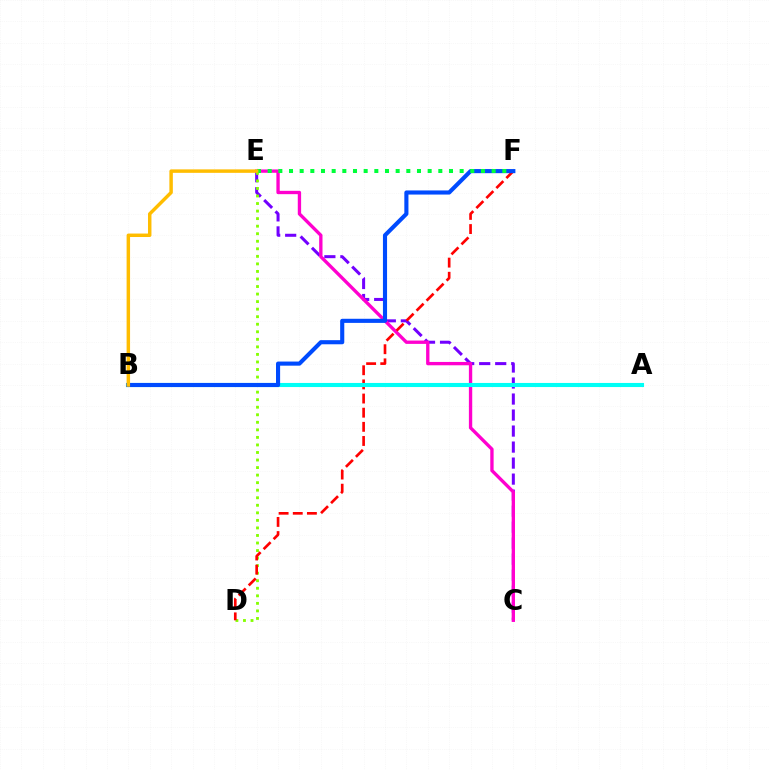{('C', 'E'): [{'color': '#7200ff', 'line_style': 'dashed', 'thickness': 2.18}, {'color': '#ff00cf', 'line_style': 'solid', 'thickness': 2.4}], ('D', 'E'): [{'color': '#84ff00', 'line_style': 'dotted', 'thickness': 2.05}], ('D', 'F'): [{'color': '#ff0000', 'line_style': 'dashed', 'thickness': 1.92}], ('A', 'B'): [{'color': '#00fff6', 'line_style': 'solid', 'thickness': 2.95}], ('B', 'F'): [{'color': '#004bff', 'line_style': 'solid', 'thickness': 2.96}], ('E', 'F'): [{'color': '#00ff39', 'line_style': 'dotted', 'thickness': 2.9}], ('B', 'E'): [{'color': '#ffbd00', 'line_style': 'solid', 'thickness': 2.49}]}